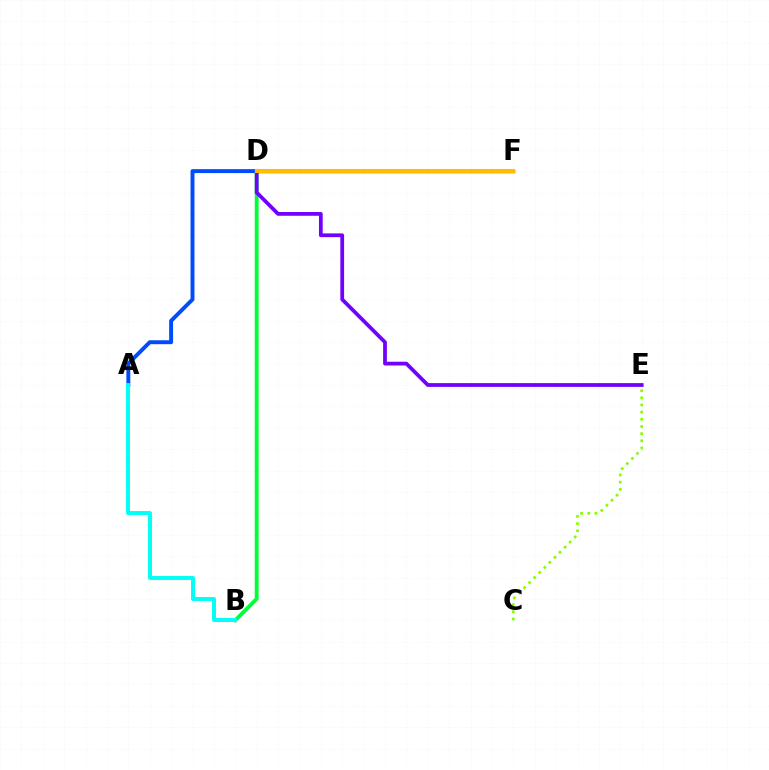{('A', 'D'): [{'color': '#004bff', 'line_style': 'solid', 'thickness': 2.83}], ('B', 'D'): [{'color': '#00ff39', 'line_style': 'solid', 'thickness': 2.79}], ('C', 'E'): [{'color': '#84ff00', 'line_style': 'dotted', 'thickness': 1.95}], ('D', 'E'): [{'color': '#7200ff', 'line_style': 'solid', 'thickness': 2.71}], ('D', 'F'): [{'color': '#ff00cf', 'line_style': 'solid', 'thickness': 1.53}, {'color': '#ff0000', 'line_style': 'solid', 'thickness': 2.45}, {'color': '#ffbd00', 'line_style': 'solid', 'thickness': 2.92}], ('A', 'B'): [{'color': '#00fff6', 'line_style': 'solid', 'thickness': 2.83}]}